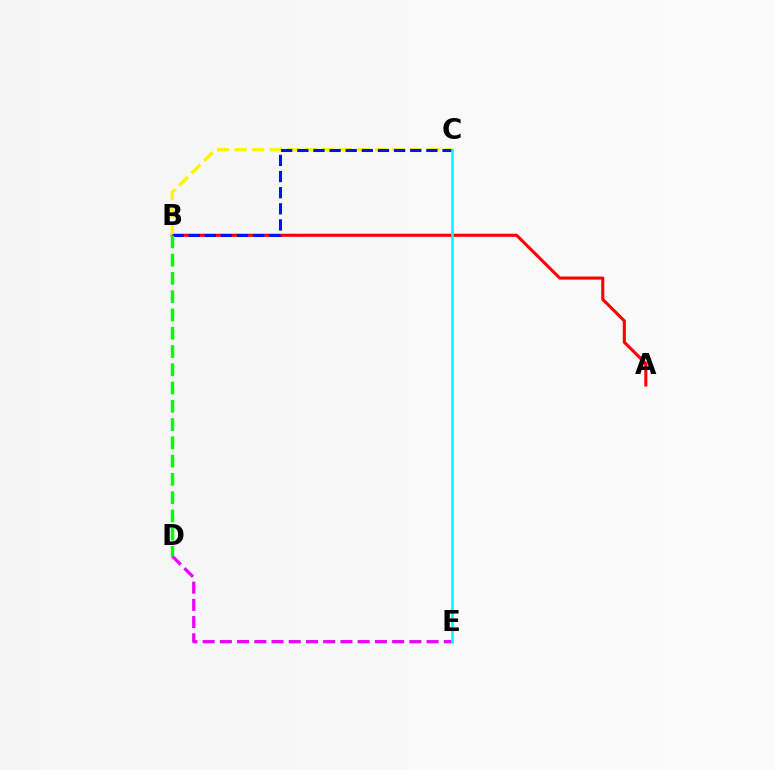{('A', 'B'): [{'color': '#ff0000', 'line_style': 'solid', 'thickness': 2.22}], ('D', 'E'): [{'color': '#ee00ff', 'line_style': 'dashed', 'thickness': 2.34}], ('B', 'C'): [{'color': '#fcf500', 'line_style': 'dashed', 'thickness': 2.38}, {'color': '#0010ff', 'line_style': 'dashed', 'thickness': 2.19}], ('B', 'D'): [{'color': '#08ff00', 'line_style': 'dashed', 'thickness': 2.48}], ('C', 'E'): [{'color': '#00fff6', 'line_style': 'solid', 'thickness': 1.94}]}